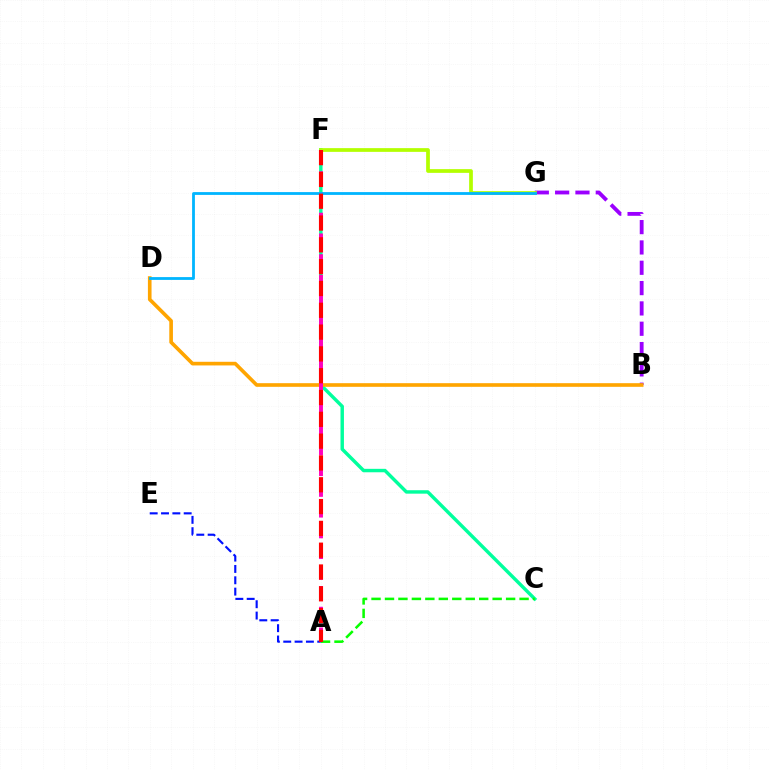{('B', 'G'): [{'color': '#9b00ff', 'line_style': 'dashed', 'thickness': 2.76}], ('C', 'F'): [{'color': '#00ff9d', 'line_style': 'solid', 'thickness': 2.48}], ('A', 'C'): [{'color': '#08ff00', 'line_style': 'dashed', 'thickness': 1.83}], ('A', 'E'): [{'color': '#0010ff', 'line_style': 'dashed', 'thickness': 1.54}], ('B', 'D'): [{'color': '#ffa500', 'line_style': 'solid', 'thickness': 2.62}], ('A', 'F'): [{'color': '#ff00bd', 'line_style': 'dashed', 'thickness': 2.82}, {'color': '#ff0000', 'line_style': 'dashed', 'thickness': 2.96}], ('F', 'G'): [{'color': '#b3ff00', 'line_style': 'solid', 'thickness': 2.68}], ('D', 'G'): [{'color': '#00b5ff', 'line_style': 'solid', 'thickness': 2.02}]}